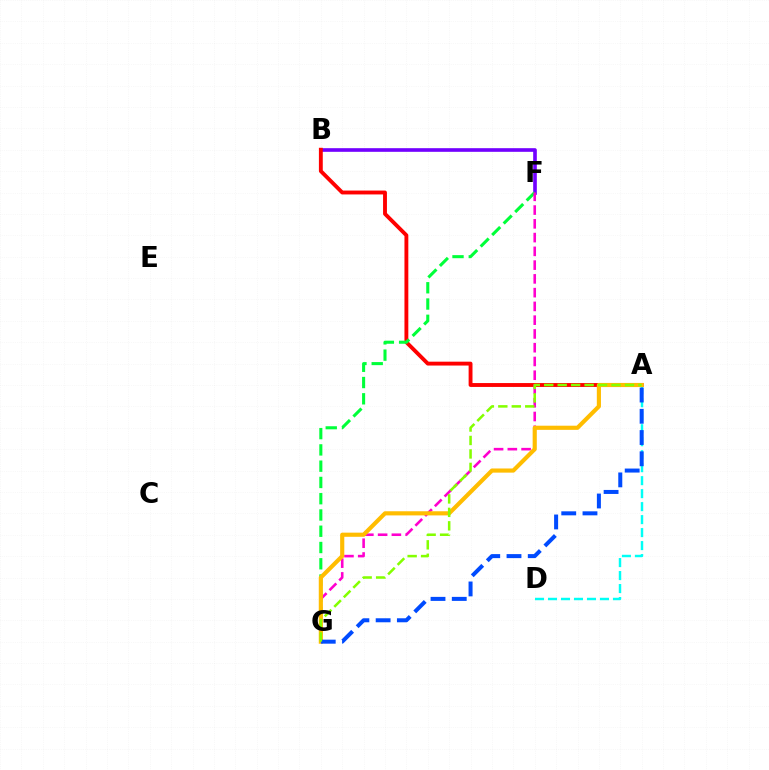{('B', 'F'): [{'color': '#7200ff', 'line_style': 'solid', 'thickness': 2.62}], ('A', 'B'): [{'color': '#ff0000', 'line_style': 'solid', 'thickness': 2.79}], ('F', 'G'): [{'color': '#00ff39', 'line_style': 'dashed', 'thickness': 2.21}, {'color': '#ff00cf', 'line_style': 'dashed', 'thickness': 1.87}], ('A', 'D'): [{'color': '#00fff6', 'line_style': 'dashed', 'thickness': 1.76}], ('A', 'G'): [{'color': '#ffbd00', 'line_style': 'solid', 'thickness': 2.98}, {'color': '#004bff', 'line_style': 'dashed', 'thickness': 2.89}, {'color': '#84ff00', 'line_style': 'dashed', 'thickness': 1.83}]}